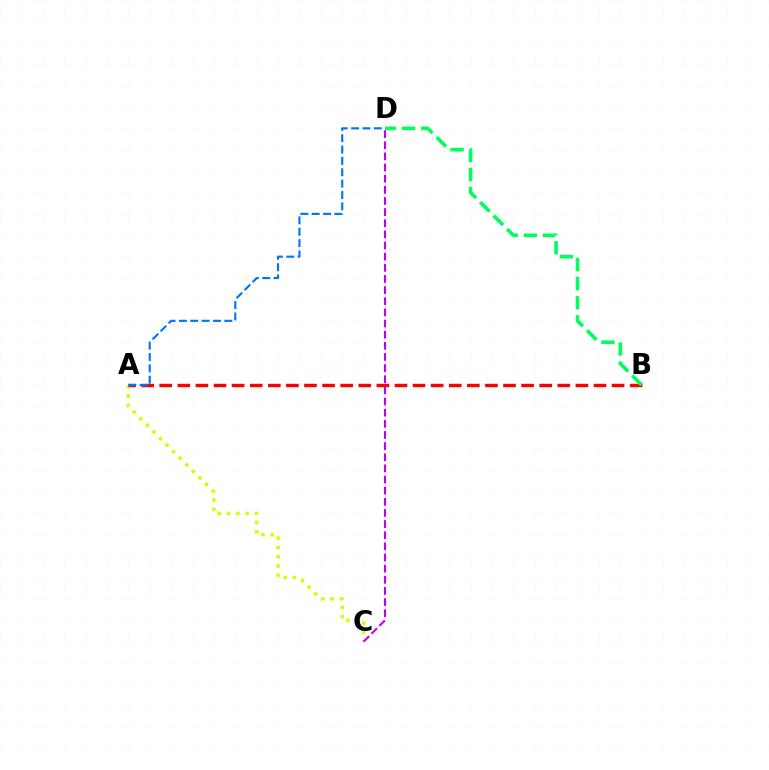{('A', 'C'): [{'color': '#d1ff00', 'line_style': 'dotted', 'thickness': 2.53}], ('A', 'B'): [{'color': '#ff0000', 'line_style': 'dashed', 'thickness': 2.46}], ('C', 'D'): [{'color': '#b900ff', 'line_style': 'dashed', 'thickness': 1.51}], ('A', 'D'): [{'color': '#0074ff', 'line_style': 'dashed', 'thickness': 1.54}], ('B', 'D'): [{'color': '#00ff5c', 'line_style': 'dashed', 'thickness': 2.6}]}